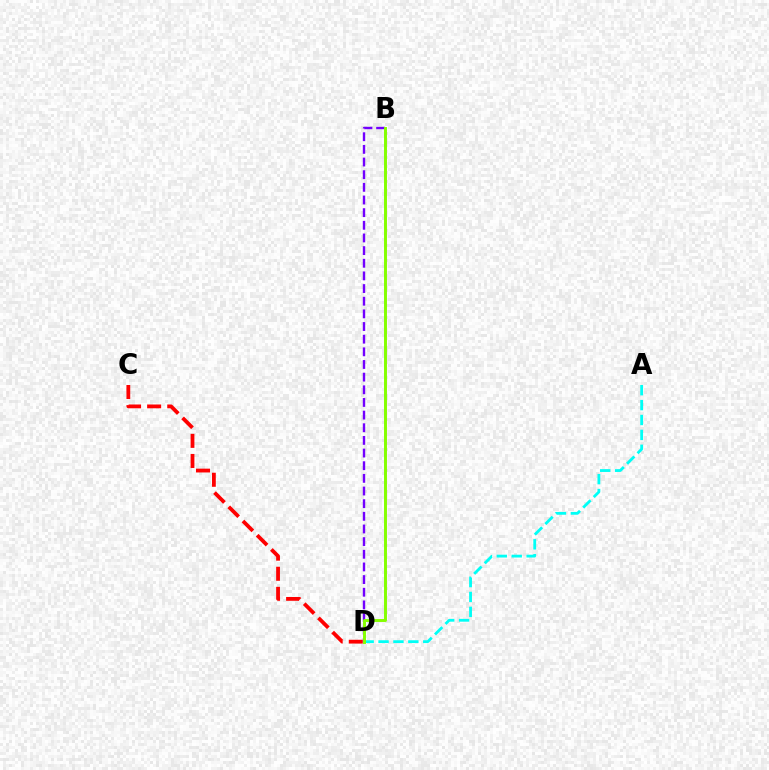{('A', 'D'): [{'color': '#00fff6', 'line_style': 'dashed', 'thickness': 2.02}], ('C', 'D'): [{'color': '#ff0000', 'line_style': 'dashed', 'thickness': 2.73}], ('B', 'D'): [{'color': '#7200ff', 'line_style': 'dashed', 'thickness': 1.72}, {'color': '#84ff00', 'line_style': 'solid', 'thickness': 2.12}]}